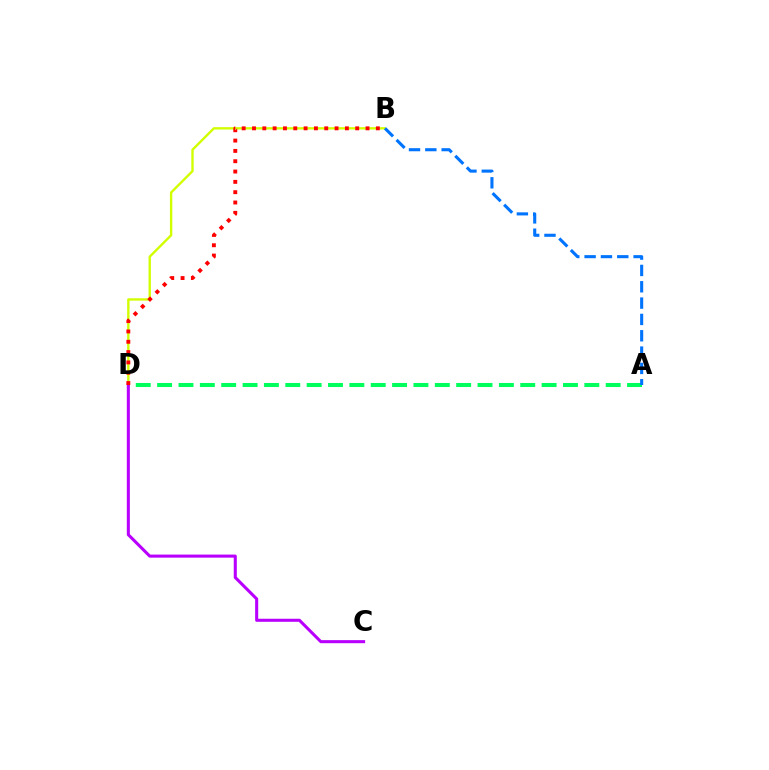{('B', 'D'): [{'color': '#d1ff00', 'line_style': 'solid', 'thickness': 1.71}, {'color': '#ff0000', 'line_style': 'dotted', 'thickness': 2.8}], ('A', 'D'): [{'color': '#00ff5c', 'line_style': 'dashed', 'thickness': 2.9}], ('C', 'D'): [{'color': '#b900ff', 'line_style': 'solid', 'thickness': 2.2}], ('A', 'B'): [{'color': '#0074ff', 'line_style': 'dashed', 'thickness': 2.22}]}